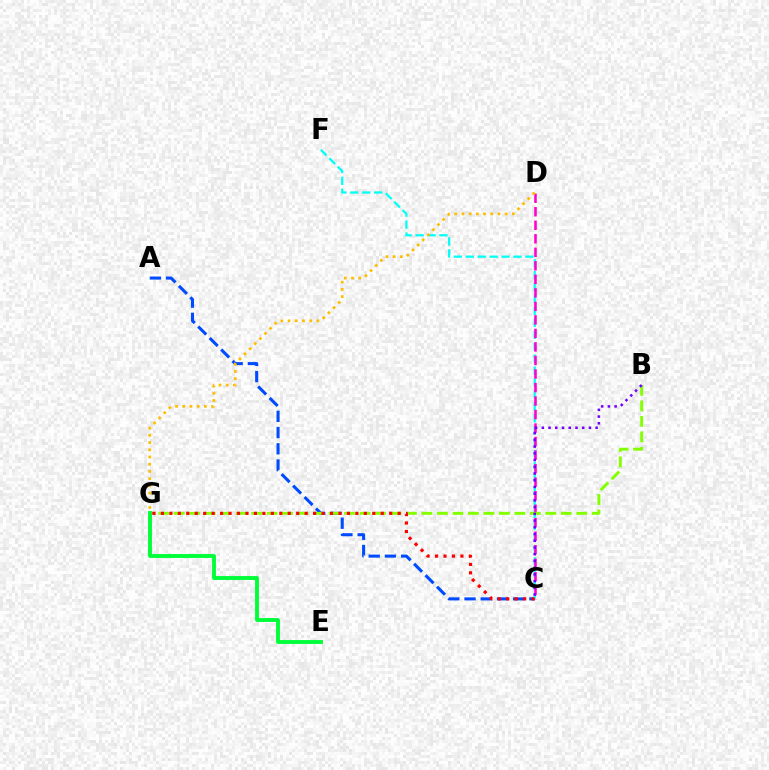{('A', 'C'): [{'color': '#004bff', 'line_style': 'dashed', 'thickness': 2.2}], ('C', 'F'): [{'color': '#00fff6', 'line_style': 'dashed', 'thickness': 1.62}], ('C', 'D'): [{'color': '#ff00cf', 'line_style': 'dashed', 'thickness': 1.84}], ('B', 'G'): [{'color': '#84ff00', 'line_style': 'dashed', 'thickness': 2.1}], ('E', 'G'): [{'color': '#00ff39', 'line_style': 'solid', 'thickness': 2.8}], ('C', 'G'): [{'color': '#ff0000', 'line_style': 'dotted', 'thickness': 2.3}], ('D', 'G'): [{'color': '#ffbd00', 'line_style': 'dotted', 'thickness': 1.96}], ('B', 'C'): [{'color': '#7200ff', 'line_style': 'dotted', 'thickness': 1.83}]}